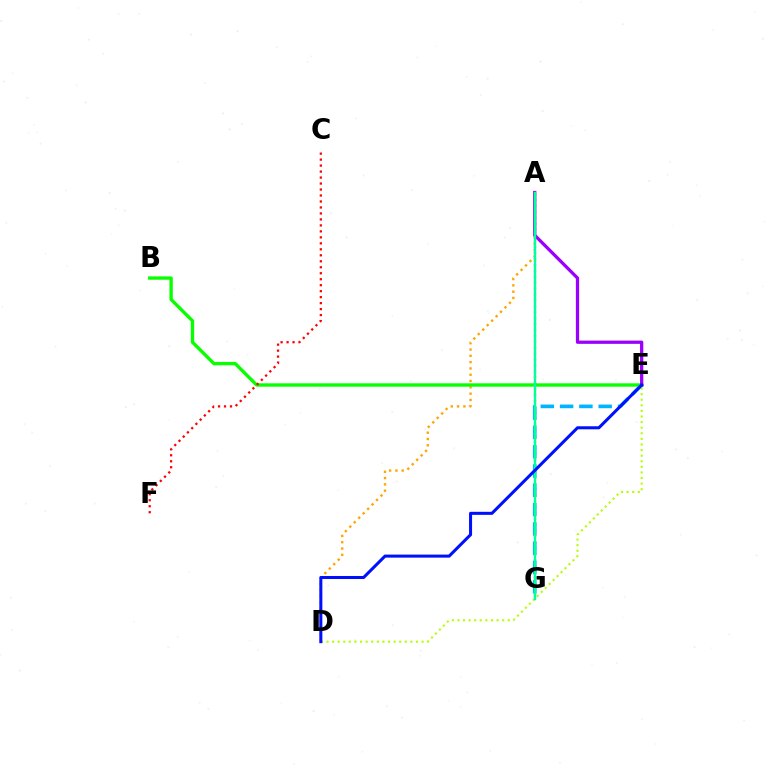{('A', 'D'): [{'color': '#ffa500', 'line_style': 'dotted', 'thickness': 1.71}], ('B', 'E'): [{'color': '#08ff00', 'line_style': 'solid', 'thickness': 2.41}], ('E', 'G'): [{'color': '#00b5ff', 'line_style': 'dashed', 'thickness': 2.62}], ('A', 'G'): [{'color': '#ff00bd', 'line_style': 'dotted', 'thickness': 1.6}, {'color': '#00ff9d', 'line_style': 'solid', 'thickness': 1.71}], ('D', 'E'): [{'color': '#b3ff00', 'line_style': 'dotted', 'thickness': 1.52}, {'color': '#0010ff', 'line_style': 'solid', 'thickness': 2.19}], ('C', 'F'): [{'color': '#ff0000', 'line_style': 'dotted', 'thickness': 1.62}], ('A', 'E'): [{'color': '#9b00ff', 'line_style': 'solid', 'thickness': 2.35}]}